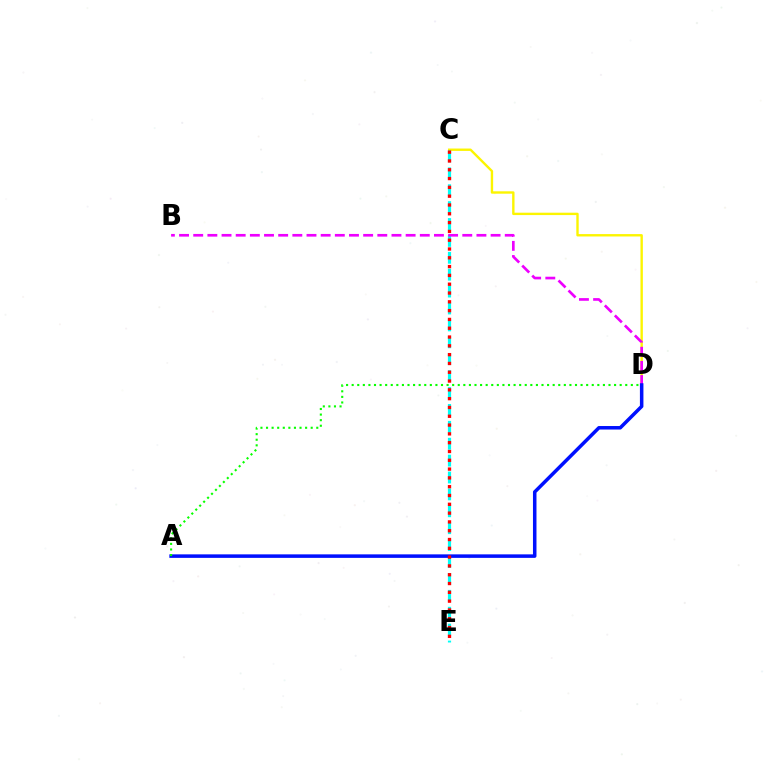{('C', 'D'): [{'color': '#fcf500', 'line_style': 'solid', 'thickness': 1.71}], ('C', 'E'): [{'color': '#00fff6', 'line_style': 'dashed', 'thickness': 2.3}, {'color': '#ff0000', 'line_style': 'dotted', 'thickness': 2.39}], ('B', 'D'): [{'color': '#ee00ff', 'line_style': 'dashed', 'thickness': 1.92}], ('A', 'D'): [{'color': '#0010ff', 'line_style': 'solid', 'thickness': 2.53}, {'color': '#08ff00', 'line_style': 'dotted', 'thickness': 1.52}]}